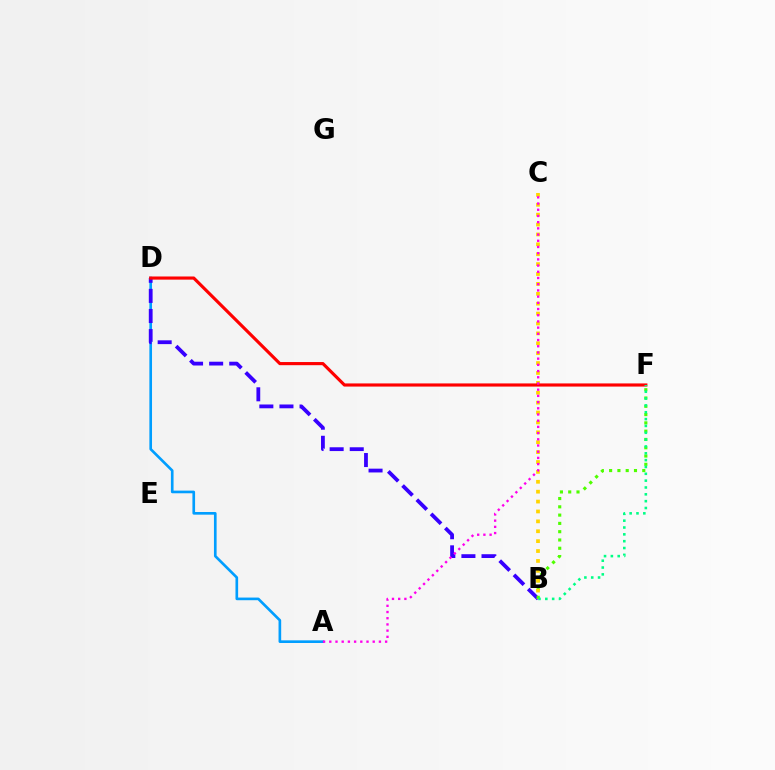{('A', 'D'): [{'color': '#009eff', 'line_style': 'solid', 'thickness': 1.91}], ('B', 'D'): [{'color': '#3700ff', 'line_style': 'dashed', 'thickness': 2.73}], ('B', 'F'): [{'color': '#4fff00', 'line_style': 'dotted', 'thickness': 2.25}, {'color': '#00ff86', 'line_style': 'dotted', 'thickness': 1.86}], ('B', 'C'): [{'color': '#ffd500', 'line_style': 'dotted', 'thickness': 2.69}], ('D', 'F'): [{'color': '#ff0000', 'line_style': 'solid', 'thickness': 2.27}], ('A', 'C'): [{'color': '#ff00ed', 'line_style': 'dotted', 'thickness': 1.69}]}